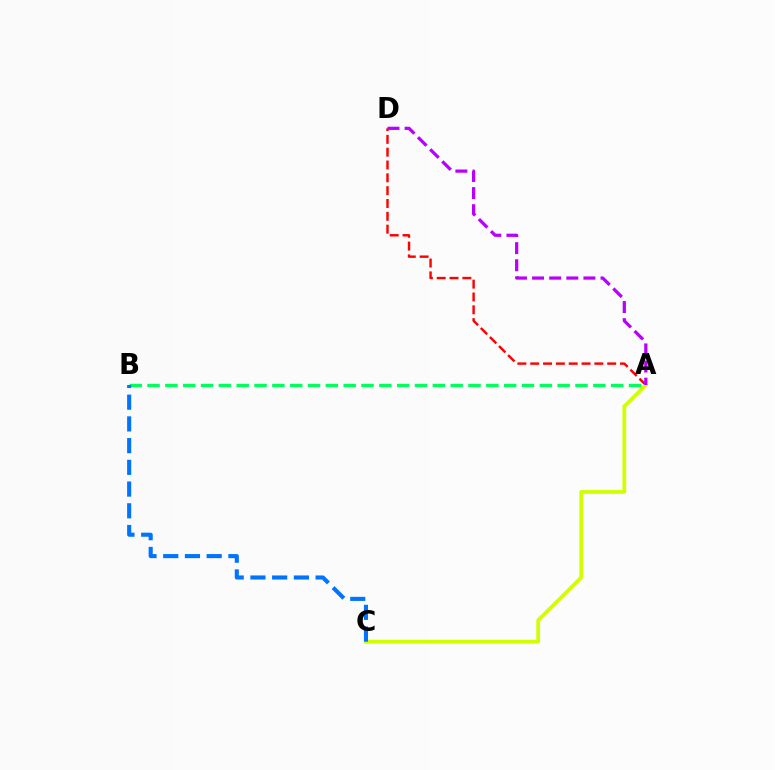{('A', 'D'): [{'color': '#ff0000', 'line_style': 'dashed', 'thickness': 1.74}, {'color': '#b900ff', 'line_style': 'dashed', 'thickness': 2.32}], ('A', 'C'): [{'color': '#d1ff00', 'line_style': 'solid', 'thickness': 2.71}], ('A', 'B'): [{'color': '#00ff5c', 'line_style': 'dashed', 'thickness': 2.42}], ('B', 'C'): [{'color': '#0074ff', 'line_style': 'dashed', 'thickness': 2.95}]}